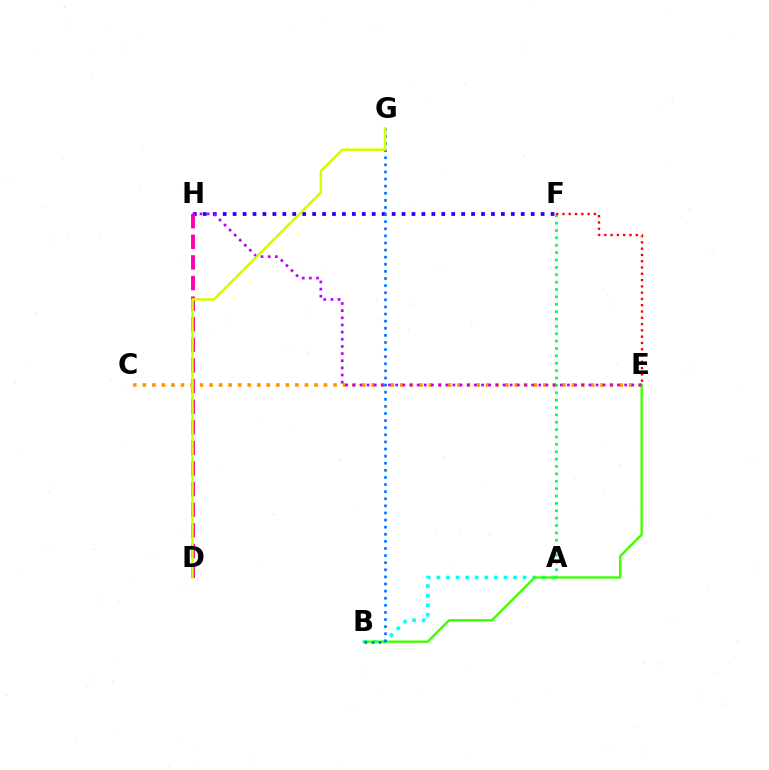{('F', 'H'): [{'color': '#2500ff', 'line_style': 'dotted', 'thickness': 2.7}], ('A', 'B'): [{'color': '#00fff6', 'line_style': 'dotted', 'thickness': 2.6}], ('D', 'H'): [{'color': '#ff00ac', 'line_style': 'dashed', 'thickness': 2.8}], ('A', 'F'): [{'color': '#00ff5c', 'line_style': 'dotted', 'thickness': 2.0}], ('B', 'E'): [{'color': '#3dff00', 'line_style': 'solid', 'thickness': 1.69}], ('C', 'E'): [{'color': '#ff9400', 'line_style': 'dotted', 'thickness': 2.59}], ('E', 'H'): [{'color': '#b900ff', 'line_style': 'dotted', 'thickness': 1.94}], ('E', 'F'): [{'color': '#ff0000', 'line_style': 'dotted', 'thickness': 1.71}], ('B', 'G'): [{'color': '#0074ff', 'line_style': 'dotted', 'thickness': 1.93}], ('D', 'G'): [{'color': '#d1ff00', 'line_style': 'solid', 'thickness': 1.81}]}